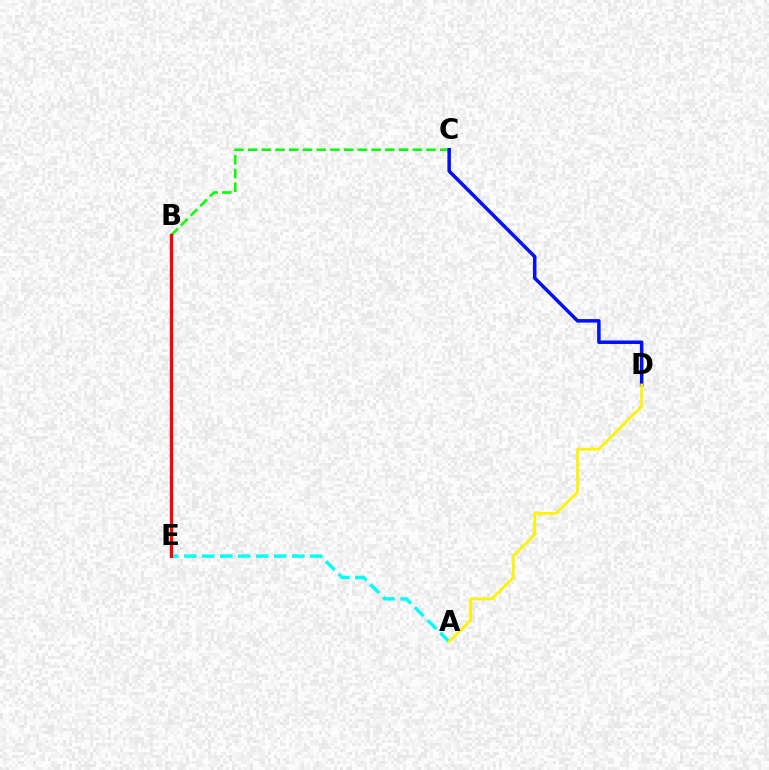{('A', 'E'): [{'color': '#00fff6', 'line_style': 'dashed', 'thickness': 2.45}], ('B', 'E'): [{'color': '#ee00ff', 'line_style': 'dotted', 'thickness': 2.26}, {'color': '#ff0000', 'line_style': 'solid', 'thickness': 2.35}], ('B', 'C'): [{'color': '#08ff00', 'line_style': 'dashed', 'thickness': 1.86}], ('C', 'D'): [{'color': '#0010ff', 'line_style': 'solid', 'thickness': 2.53}], ('A', 'D'): [{'color': '#fcf500', 'line_style': 'solid', 'thickness': 2.02}]}